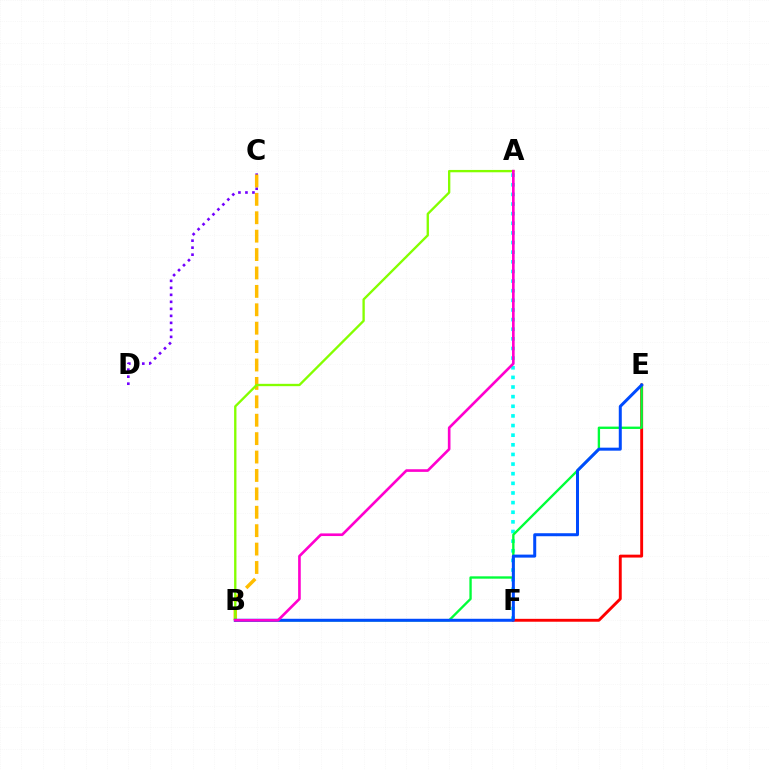{('A', 'F'): [{'color': '#00fff6', 'line_style': 'dotted', 'thickness': 2.62}], ('C', 'D'): [{'color': '#7200ff', 'line_style': 'dotted', 'thickness': 1.9}], ('B', 'C'): [{'color': '#ffbd00', 'line_style': 'dashed', 'thickness': 2.5}], ('A', 'B'): [{'color': '#84ff00', 'line_style': 'solid', 'thickness': 1.69}, {'color': '#ff00cf', 'line_style': 'solid', 'thickness': 1.9}], ('E', 'F'): [{'color': '#ff0000', 'line_style': 'solid', 'thickness': 2.08}], ('B', 'E'): [{'color': '#00ff39', 'line_style': 'solid', 'thickness': 1.69}, {'color': '#004bff', 'line_style': 'solid', 'thickness': 2.16}]}